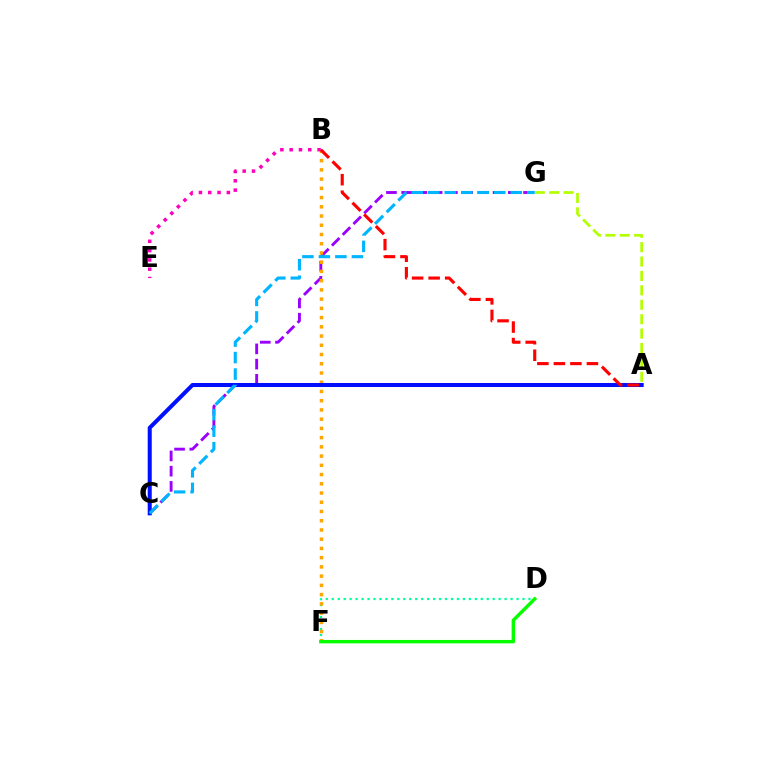{('C', 'G'): [{'color': '#9b00ff', 'line_style': 'dashed', 'thickness': 2.07}, {'color': '#00b5ff', 'line_style': 'dashed', 'thickness': 2.24}], ('A', 'G'): [{'color': '#b3ff00', 'line_style': 'dashed', 'thickness': 1.96}], ('D', 'F'): [{'color': '#00ff9d', 'line_style': 'dotted', 'thickness': 1.62}, {'color': '#08ff00', 'line_style': 'solid', 'thickness': 2.46}], ('B', 'E'): [{'color': '#ff00bd', 'line_style': 'dotted', 'thickness': 2.53}], ('B', 'F'): [{'color': '#ffa500', 'line_style': 'dotted', 'thickness': 2.51}], ('A', 'C'): [{'color': '#0010ff', 'line_style': 'solid', 'thickness': 2.91}], ('A', 'B'): [{'color': '#ff0000', 'line_style': 'dashed', 'thickness': 2.24}]}